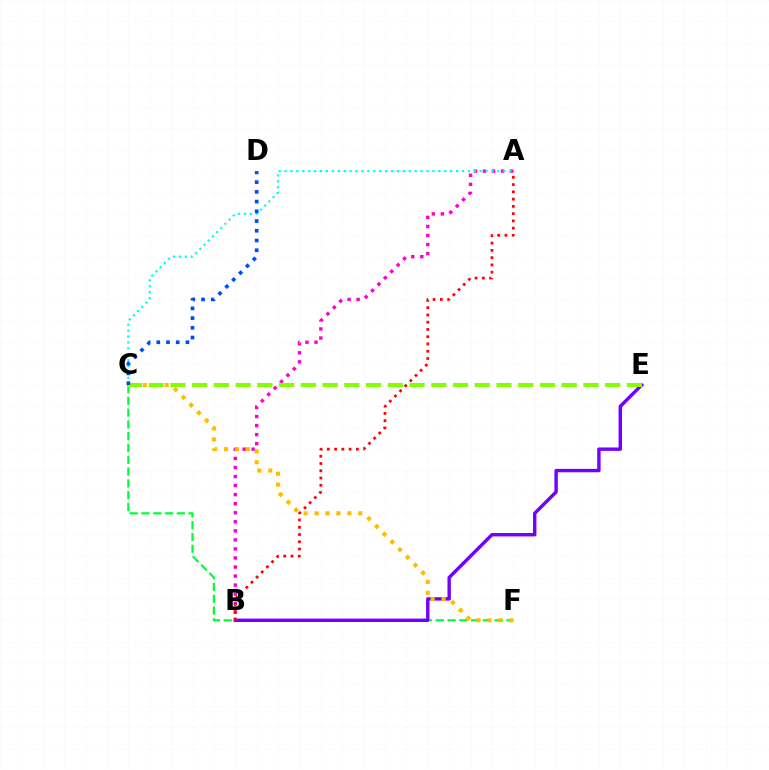{('A', 'B'): [{'color': '#ff00cf', 'line_style': 'dotted', 'thickness': 2.46}, {'color': '#ff0000', 'line_style': 'dotted', 'thickness': 1.97}], ('C', 'F'): [{'color': '#00ff39', 'line_style': 'dashed', 'thickness': 1.6}, {'color': '#ffbd00', 'line_style': 'dotted', 'thickness': 2.97}], ('B', 'E'): [{'color': '#7200ff', 'line_style': 'solid', 'thickness': 2.45}], ('A', 'C'): [{'color': '#00fff6', 'line_style': 'dotted', 'thickness': 1.61}], ('C', 'E'): [{'color': '#84ff00', 'line_style': 'dashed', 'thickness': 2.95}], ('C', 'D'): [{'color': '#004bff', 'line_style': 'dotted', 'thickness': 2.64}]}